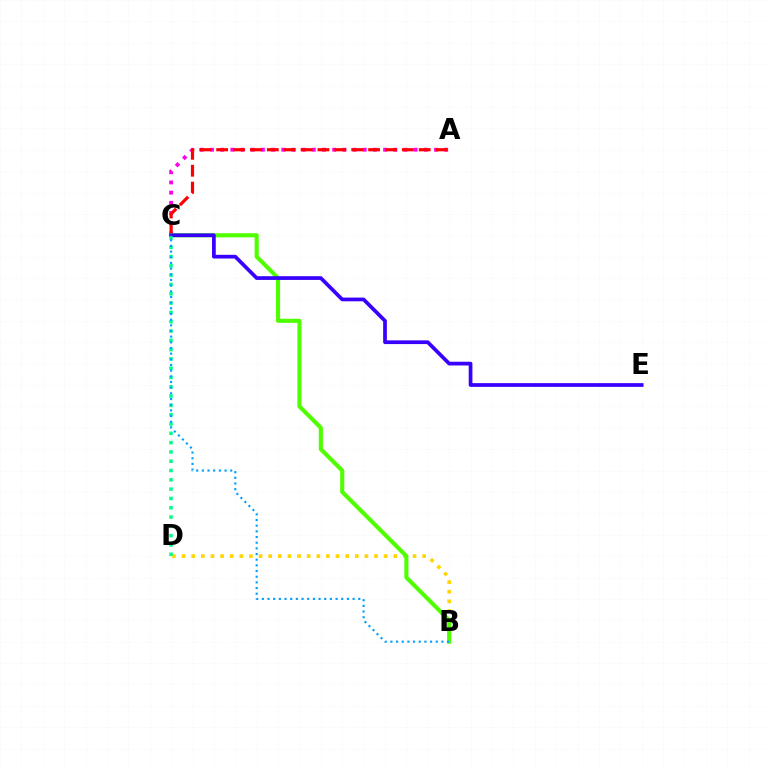{('B', 'D'): [{'color': '#ffd500', 'line_style': 'dotted', 'thickness': 2.61}], ('A', 'C'): [{'color': '#ff00ed', 'line_style': 'dotted', 'thickness': 2.77}, {'color': '#ff0000', 'line_style': 'dashed', 'thickness': 2.29}], ('B', 'C'): [{'color': '#4fff00', 'line_style': 'solid', 'thickness': 2.95}, {'color': '#009eff', 'line_style': 'dotted', 'thickness': 1.54}], ('C', 'E'): [{'color': '#3700ff', 'line_style': 'solid', 'thickness': 2.68}], ('C', 'D'): [{'color': '#00ff86', 'line_style': 'dotted', 'thickness': 2.53}]}